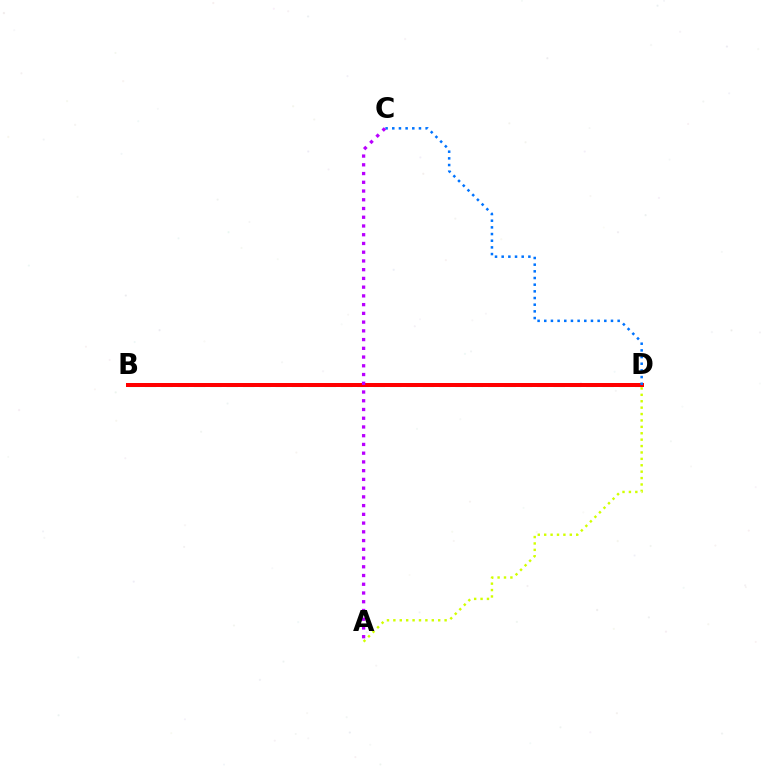{('A', 'D'): [{'color': '#d1ff00', 'line_style': 'dotted', 'thickness': 1.74}], ('B', 'D'): [{'color': '#00ff5c', 'line_style': 'dashed', 'thickness': 2.22}, {'color': '#ff0000', 'line_style': 'solid', 'thickness': 2.88}], ('C', 'D'): [{'color': '#0074ff', 'line_style': 'dotted', 'thickness': 1.81}], ('A', 'C'): [{'color': '#b900ff', 'line_style': 'dotted', 'thickness': 2.37}]}